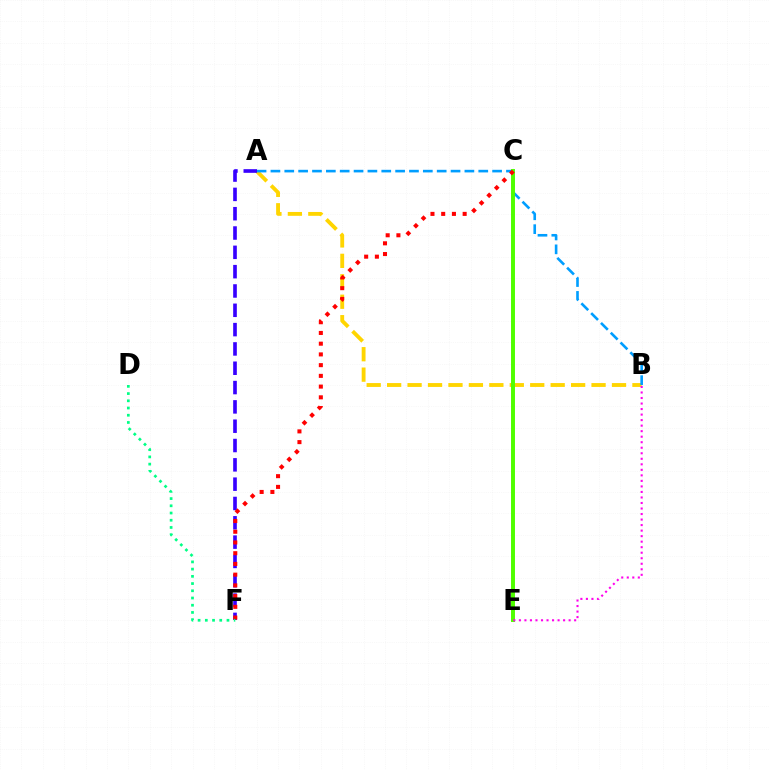{('A', 'B'): [{'color': '#ffd500', 'line_style': 'dashed', 'thickness': 2.78}, {'color': '#009eff', 'line_style': 'dashed', 'thickness': 1.88}], ('C', 'E'): [{'color': '#4fff00', 'line_style': 'solid', 'thickness': 2.84}], ('A', 'F'): [{'color': '#3700ff', 'line_style': 'dashed', 'thickness': 2.62}], ('B', 'E'): [{'color': '#ff00ed', 'line_style': 'dotted', 'thickness': 1.5}], ('C', 'F'): [{'color': '#ff0000', 'line_style': 'dotted', 'thickness': 2.91}], ('D', 'F'): [{'color': '#00ff86', 'line_style': 'dotted', 'thickness': 1.96}]}